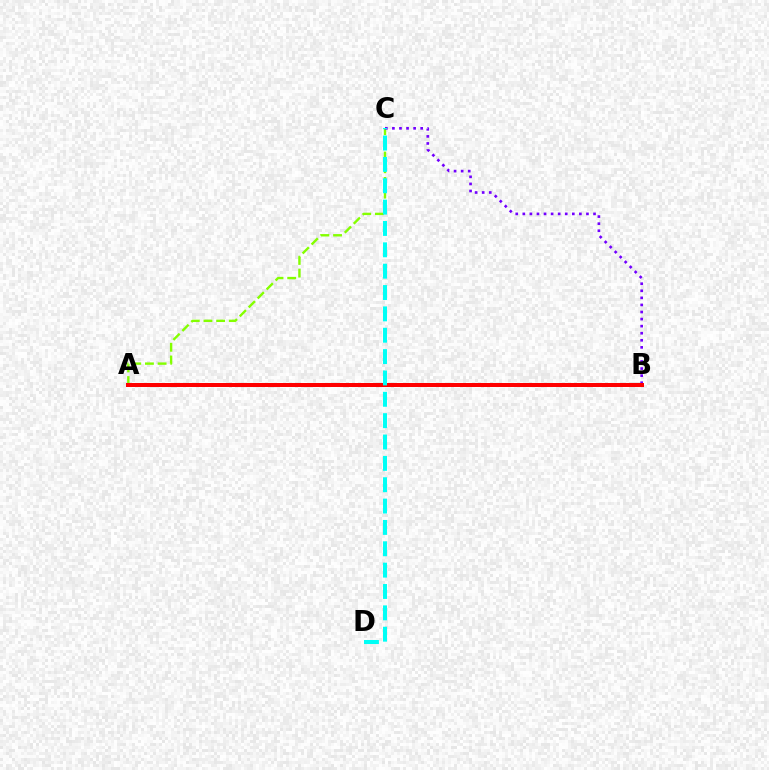{('A', 'C'): [{'color': '#84ff00', 'line_style': 'dashed', 'thickness': 1.72}], ('B', 'C'): [{'color': '#7200ff', 'line_style': 'dotted', 'thickness': 1.92}], ('A', 'B'): [{'color': '#ff0000', 'line_style': 'solid', 'thickness': 2.88}], ('C', 'D'): [{'color': '#00fff6', 'line_style': 'dashed', 'thickness': 2.9}]}